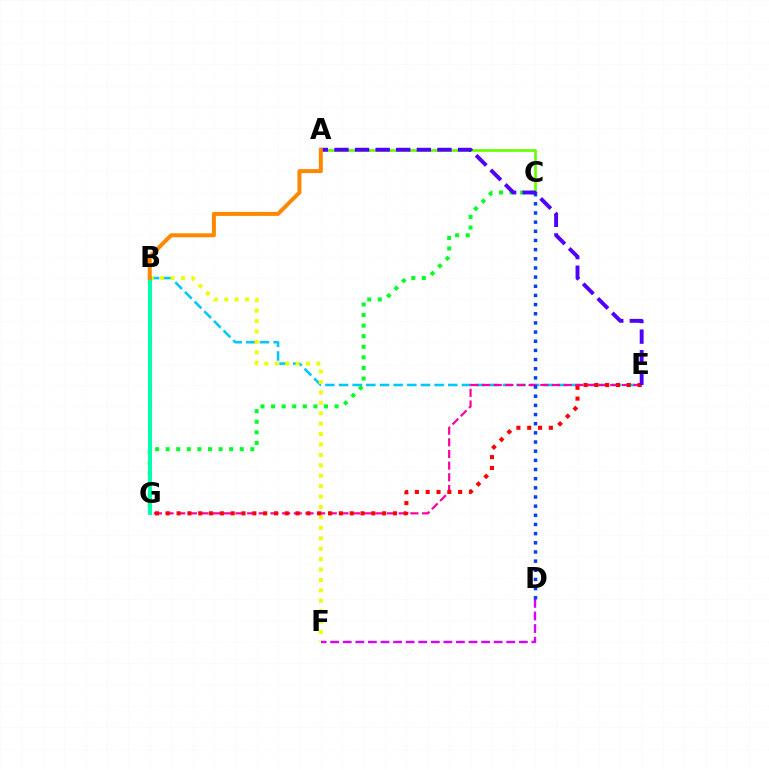{('A', 'C'): [{'color': '#66ff00', 'line_style': 'solid', 'thickness': 1.93}], ('B', 'E'): [{'color': '#00c7ff', 'line_style': 'dashed', 'thickness': 1.86}], ('B', 'F'): [{'color': '#eeff00', 'line_style': 'dotted', 'thickness': 2.83}], ('E', 'G'): [{'color': '#ff00a0', 'line_style': 'dashed', 'thickness': 1.58}, {'color': '#ff0000', 'line_style': 'dotted', 'thickness': 2.94}], ('D', 'F'): [{'color': '#d600ff', 'line_style': 'dashed', 'thickness': 1.71}], ('C', 'G'): [{'color': '#00ff27', 'line_style': 'dotted', 'thickness': 2.88}], ('B', 'G'): [{'color': '#00ffaf', 'line_style': 'solid', 'thickness': 2.85}], ('C', 'D'): [{'color': '#003fff', 'line_style': 'dotted', 'thickness': 2.49}], ('A', 'E'): [{'color': '#4f00ff', 'line_style': 'dashed', 'thickness': 2.8}], ('A', 'B'): [{'color': '#ff8800', 'line_style': 'solid', 'thickness': 2.87}]}